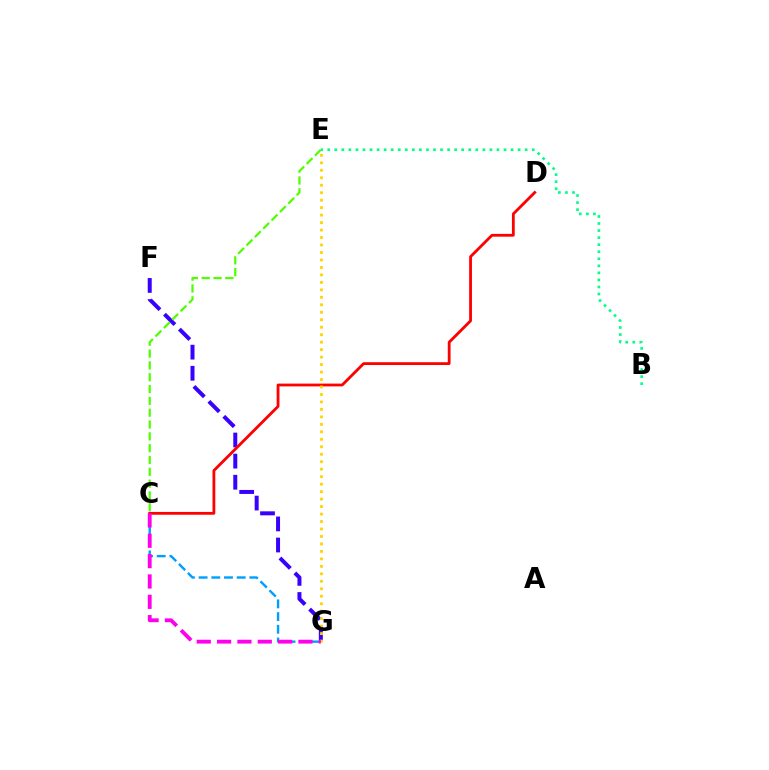{('F', 'G'): [{'color': '#3700ff', 'line_style': 'dashed', 'thickness': 2.87}], ('C', 'E'): [{'color': '#4fff00', 'line_style': 'dashed', 'thickness': 1.61}], ('C', 'G'): [{'color': '#009eff', 'line_style': 'dashed', 'thickness': 1.72}, {'color': '#ff00ed', 'line_style': 'dashed', 'thickness': 2.76}], ('C', 'D'): [{'color': '#ff0000', 'line_style': 'solid', 'thickness': 2.01}], ('B', 'E'): [{'color': '#00ff86', 'line_style': 'dotted', 'thickness': 1.92}], ('E', 'G'): [{'color': '#ffd500', 'line_style': 'dotted', 'thickness': 2.03}]}